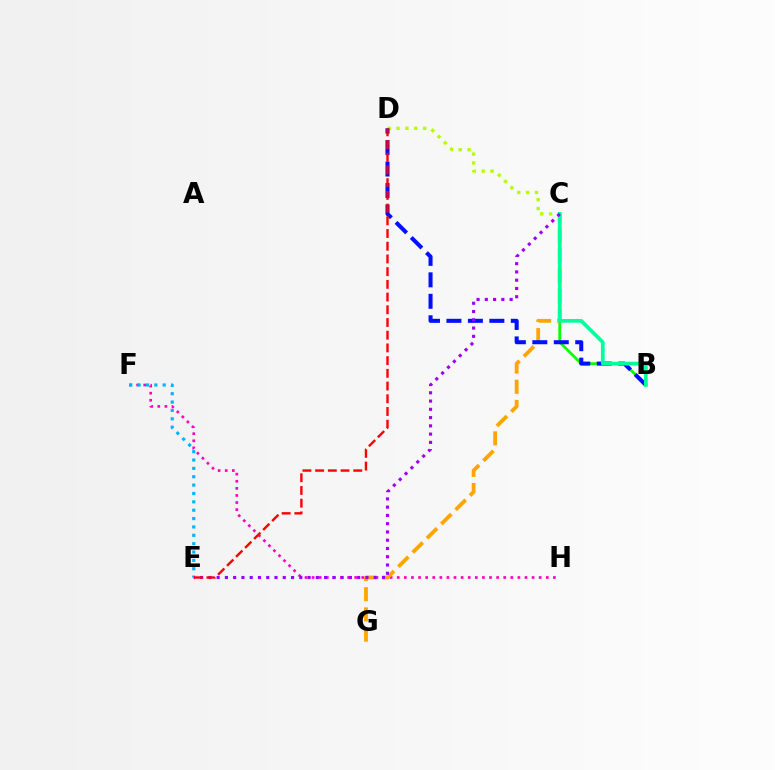{('F', 'H'): [{'color': '#ff00bd', 'line_style': 'dotted', 'thickness': 1.93}], ('E', 'F'): [{'color': '#00b5ff', 'line_style': 'dotted', 'thickness': 2.27}], ('B', 'C'): [{'color': '#08ff00', 'line_style': 'solid', 'thickness': 1.98}, {'color': '#00ff9d', 'line_style': 'solid', 'thickness': 2.68}], ('C', 'G'): [{'color': '#ffa500', 'line_style': 'dashed', 'thickness': 2.74}], ('C', 'D'): [{'color': '#b3ff00', 'line_style': 'dotted', 'thickness': 2.41}], ('B', 'D'): [{'color': '#0010ff', 'line_style': 'dashed', 'thickness': 2.91}], ('C', 'E'): [{'color': '#9b00ff', 'line_style': 'dotted', 'thickness': 2.25}], ('D', 'E'): [{'color': '#ff0000', 'line_style': 'dashed', 'thickness': 1.73}]}